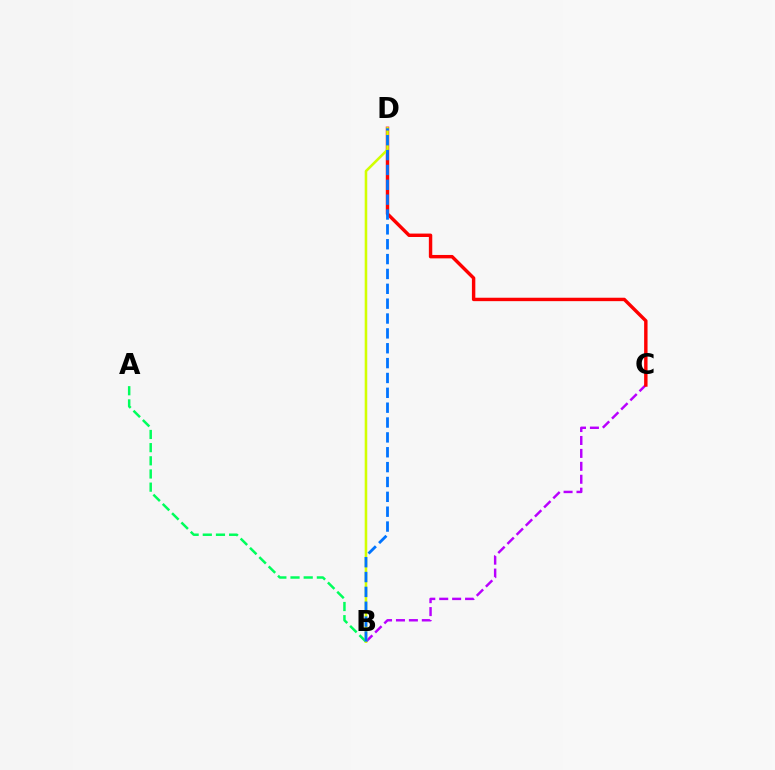{('A', 'B'): [{'color': '#00ff5c', 'line_style': 'dashed', 'thickness': 1.79}], ('B', 'C'): [{'color': '#b900ff', 'line_style': 'dashed', 'thickness': 1.76}], ('C', 'D'): [{'color': '#ff0000', 'line_style': 'solid', 'thickness': 2.46}], ('B', 'D'): [{'color': '#d1ff00', 'line_style': 'solid', 'thickness': 1.85}, {'color': '#0074ff', 'line_style': 'dashed', 'thickness': 2.02}]}